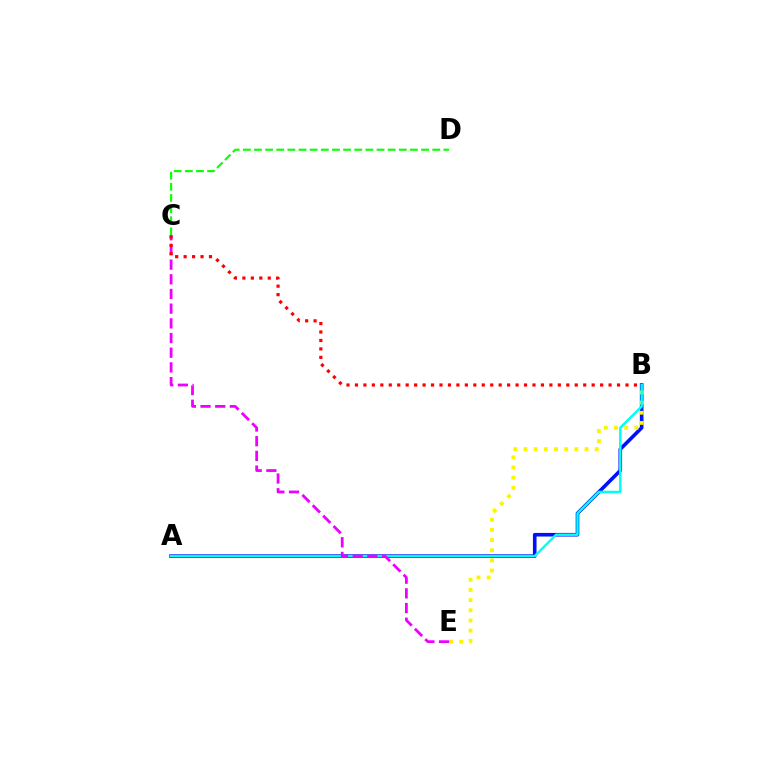{('A', 'B'): [{'color': '#0010ff', 'line_style': 'solid', 'thickness': 2.6}, {'color': '#00fff6', 'line_style': 'solid', 'thickness': 1.76}], ('B', 'E'): [{'color': '#fcf500', 'line_style': 'dotted', 'thickness': 2.76}], ('C', 'D'): [{'color': '#08ff00', 'line_style': 'dashed', 'thickness': 1.51}], ('C', 'E'): [{'color': '#ee00ff', 'line_style': 'dashed', 'thickness': 1.99}], ('B', 'C'): [{'color': '#ff0000', 'line_style': 'dotted', 'thickness': 2.3}]}